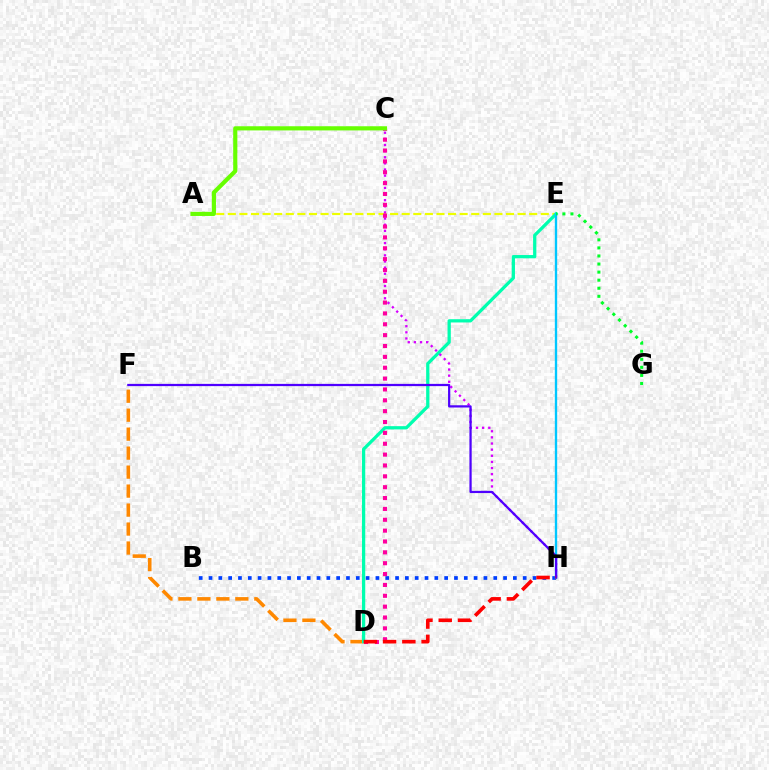{('B', 'H'): [{'color': '#003fff', 'line_style': 'dotted', 'thickness': 2.67}], ('D', 'F'): [{'color': '#ff8800', 'line_style': 'dashed', 'thickness': 2.58}], ('A', 'E'): [{'color': '#eeff00', 'line_style': 'dashed', 'thickness': 1.57}], ('D', 'E'): [{'color': '#00ffaf', 'line_style': 'solid', 'thickness': 2.35}], ('C', 'H'): [{'color': '#d600ff', 'line_style': 'dotted', 'thickness': 1.67}], ('E', 'H'): [{'color': '#00c7ff', 'line_style': 'solid', 'thickness': 1.69}], ('C', 'D'): [{'color': '#ff00a0', 'line_style': 'dotted', 'thickness': 2.95}], ('E', 'G'): [{'color': '#00ff27', 'line_style': 'dotted', 'thickness': 2.19}], ('A', 'C'): [{'color': '#66ff00', 'line_style': 'solid', 'thickness': 3.0}], ('F', 'H'): [{'color': '#4f00ff', 'line_style': 'solid', 'thickness': 1.61}], ('D', 'H'): [{'color': '#ff0000', 'line_style': 'dashed', 'thickness': 2.62}]}